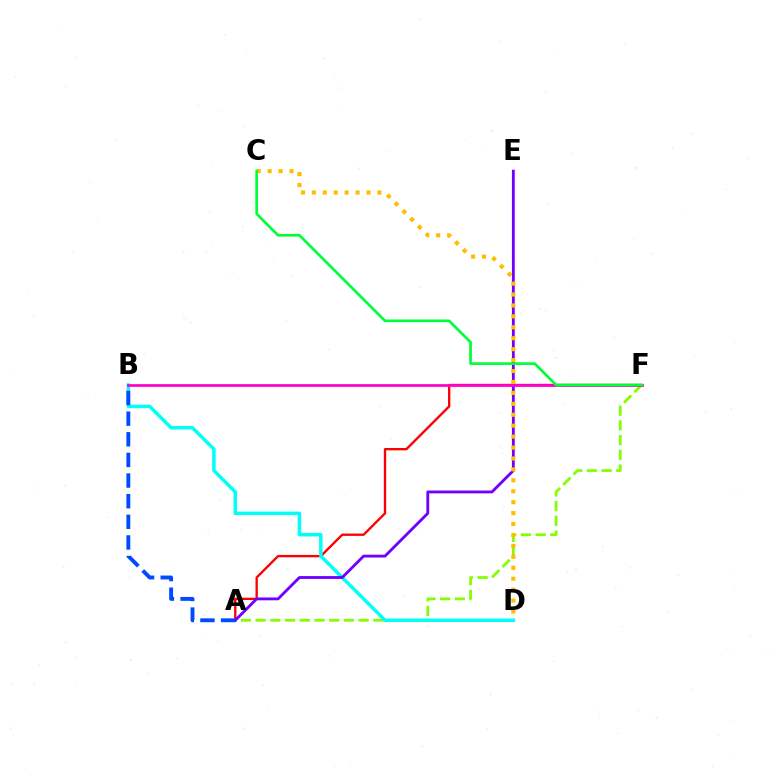{('A', 'F'): [{'color': '#84ff00', 'line_style': 'dashed', 'thickness': 2.0}, {'color': '#ff0000', 'line_style': 'solid', 'thickness': 1.69}], ('B', 'D'): [{'color': '#00fff6', 'line_style': 'solid', 'thickness': 2.51}], ('A', 'E'): [{'color': '#7200ff', 'line_style': 'solid', 'thickness': 2.04}], ('A', 'B'): [{'color': '#004bff', 'line_style': 'dashed', 'thickness': 2.8}], ('B', 'F'): [{'color': '#ff00cf', 'line_style': 'solid', 'thickness': 1.96}], ('C', 'D'): [{'color': '#ffbd00', 'line_style': 'dotted', 'thickness': 2.97}], ('C', 'F'): [{'color': '#00ff39', 'line_style': 'solid', 'thickness': 1.93}]}